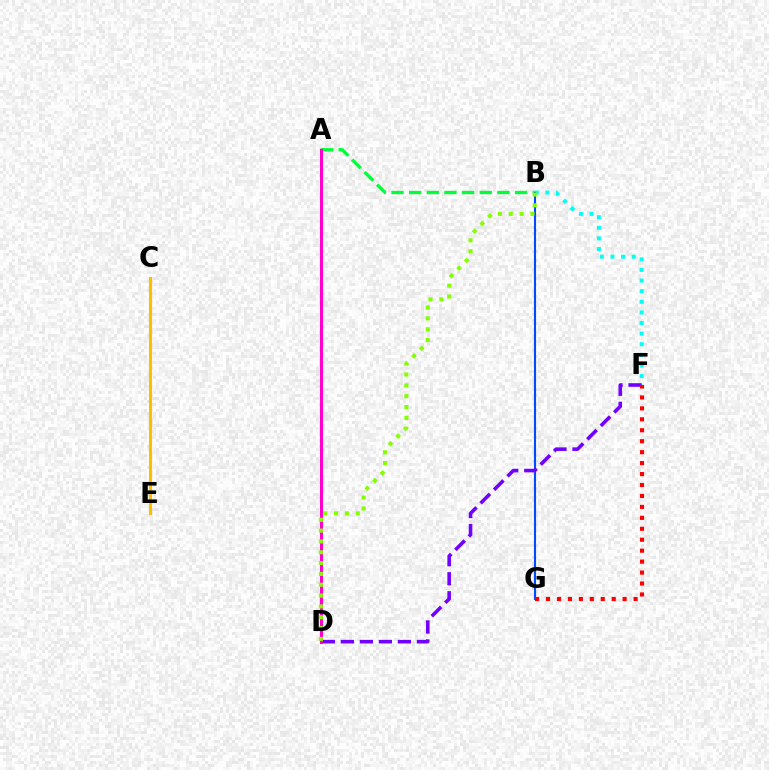{('A', 'B'): [{'color': '#00ff39', 'line_style': 'dashed', 'thickness': 2.4}], ('B', 'F'): [{'color': '#00fff6', 'line_style': 'dotted', 'thickness': 2.88}], ('B', 'G'): [{'color': '#004bff', 'line_style': 'solid', 'thickness': 1.52}], ('D', 'F'): [{'color': '#7200ff', 'line_style': 'dashed', 'thickness': 2.58}], ('A', 'D'): [{'color': '#ff00cf', 'line_style': 'solid', 'thickness': 2.22}], ('B', 'D'): [{'color': '#84ff00', 'line_style': 'dotted', 'thickness': 2.94}], ('C', 'E'): [{'color': '#ffbd00', 'line_style': 'solid', 'thickness': 2.23}], ('F', 'G'): [{'color': '#ff0000', 'line_style': 'dotted', 'thickness': 2.97}]}